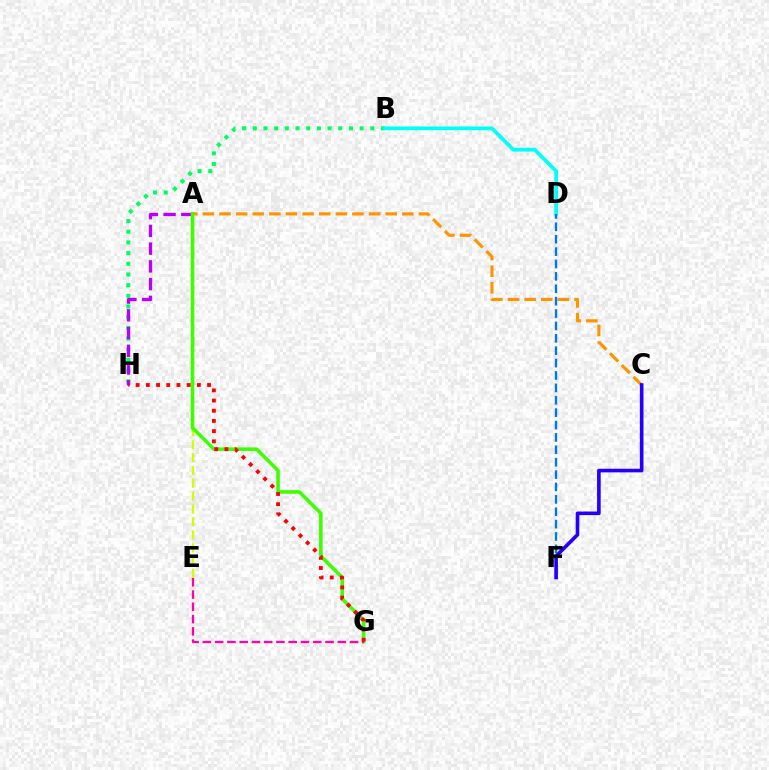{('B', 'H'): [{'color': '#00ff5c', 'line_style': 'dotted', 'thickness': 2.9}], ('A', 'C'): [{'color': '#ff9400', 'line_style': 'dashed', 'thickness': 2.26}], ('B', 'D'): [{'color': '#00fff6', 'line_style': 'solid', 'thickness': 2.68}], ('A', 'E'): [{'color': '#d1ff00', 'line_style': 'dashed', 'thickness': 1.75}], ('D', 'F'): [{'color': '#0074ff', 'line_style': 'dashed', 'thickness': 1.68}], ('A', 'H'): [{'color': '#b900ff', 'line_style': 'dashed', 'thickness': 2.41}], ('C', 'F'): [{'color': '#2500ff', 'line_style': 'solid', 'thickness': 2.61}], ('A', 'G'): [{'color': '#3dff00', 'line_style': 'solid', 'thickness': 2.56}], ('E', 'G'): [{'color': '#ff00ac', 'line_style': 'dashed', 'thickness': 1.67}], ('G', 'H'): [{'color': '#ff0000', 'line_style': 'dotted', 'thickness': 2.77}]}